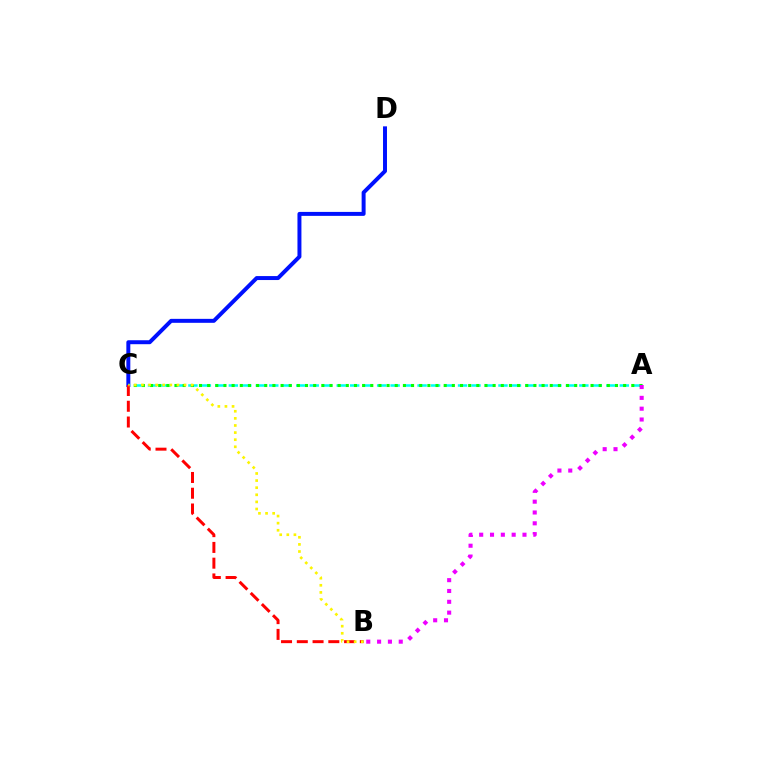{('C', 'D'): [{'color': '#0010ff', 'line_style': 'solid', 'thickness': 2.85}], ('A', 'C'): [{'color': '#00fff6', 'line_style': 'dashed', 'thickness': 1.83}, {'color': '#08ff00', 'line_style': 'dotted', 'thickness': 2.22}], ('A', 'B'): [{'color': '#ee00ff', 'line_style': 'dotted', 'thickness': 2.94}], ('B', 'C'): [{'color': '#ff0000', 'line_style': 'dashed', 'thickness': 2.14}, {'color': '#fcf500', 'line_style': 'dotted', 'thickness': 1.93}]}